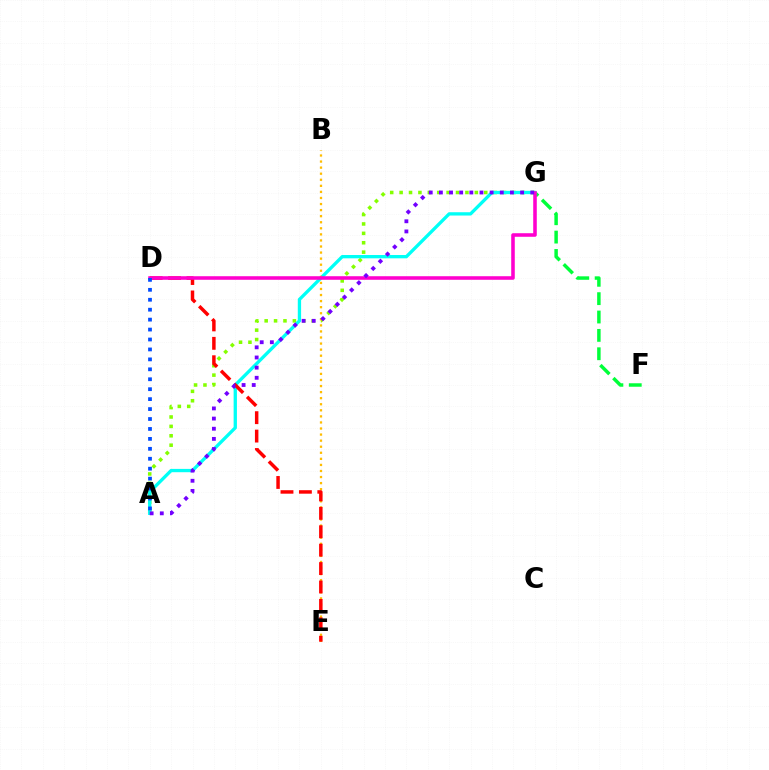{('A', 'G'): [{'color': '#84ff00', 'line_style': 'dotted', 'thickness': 2.55}, {'color': '#00fff6', 'line_style': 'solid', 'thickness': 2.38}, {'color': '#7200ff', 'line_style': 'dotted', 'thickness': 2.76}], ('F', 'G'): [{'color': '#00ff39', 'line_style': 'dashed', 'thickness': 2.49}], ('B', 'E'): [{'color': '#ffbd00', 'line_style': 'dotted', 'thickness': 1.65}], ('D', 'E'): [{'color': '#ff0000', 'line_style': 'dashed', 'thickness': 2.5}], ('D', 'G'): [{'color': '#ff00cf', 'line_style': 'solid', 'thickness': 2.57}], ('A', 'D'): [{'color': '#004bff', 'line_style': 'dotted', 'thickness': 2.7}]}